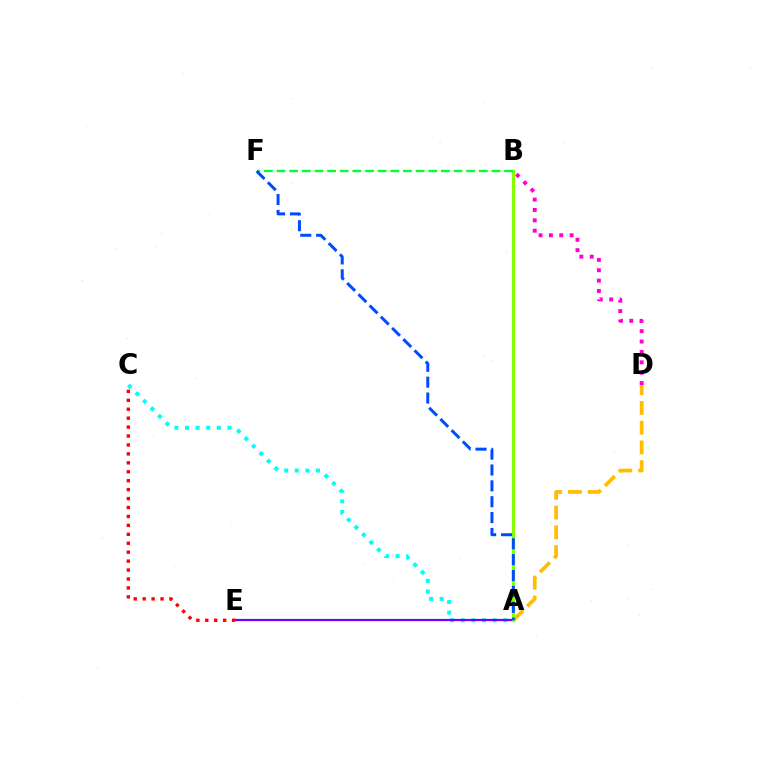{('A', 'D'): [{'color': '#ffbd00', 'line_style': 'dashed', 'thickness': 2.68}], ('B', 'D'): [{'color': '#ff00cf', 'line_style': 'dotted', 'thickness': 2.82}], ('A', 'C'): [{'color': '#00fff6', 'line_style': 'dotted', 'thickness': 2.89}], ('A', 'E'): [{'color': '#7200ff', 'line_style': 'solid', 'thickness': 1.59}], ('A', 'B'): [{'color': '#84ff00', 'line_style': 'solid', 'thickness': 2.27}], ('B', 'F'): [{'color': '#00ff39', 'line_style': 'dashed', 'thickness': 1.72}], ('C', 'E'): [{'color': '#ff0000', 'line_style': 'dotted', 'thickness': 2.43}], ('A', 'F'): [{'color': '#004bff', 'line_style': 'dashed', 'thickness': 2.16}]}